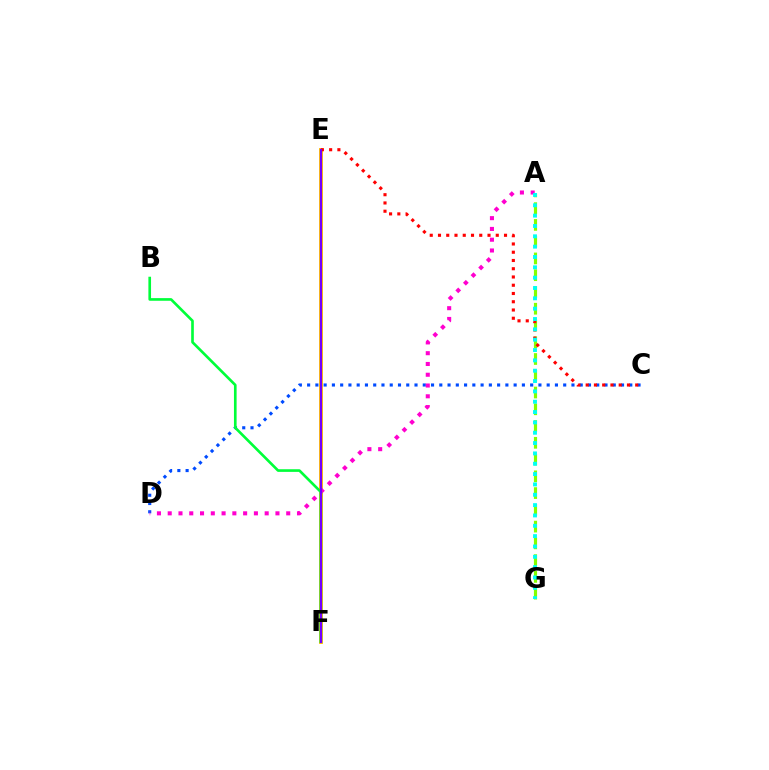{('C', 'D'): [{'color': '#004bff', 'line_style': 'dotted', 'thickness': 2.24}], ('E', 'F'): [{'color': '#ffbd00', 'line_style': 'solid', 'thickness': 2.79}, {'color': '#7200ff', 'line_style': 'solid', 'thickness': 1.55}], ('A', 'D'): [{'color': '#ff00cf', 'line_style': 'dotted', 'thickness': 2.93}], ('A', 'G'): [{'color': '#84ff00', 'line_style': 'dashed', 'thickness': 2.28}, {'color': '#00fff6', 'line_style': 'dotted', 'thickness': 2.81}], ('B', 'F'): [{'color': '#00ff39', 'line_style': 'solid', 'thickness': 1.91}], ('C', 'E'): [{'color': '#ff0000', 'line_style': 'dotted', 'thickness': 2.24}]}